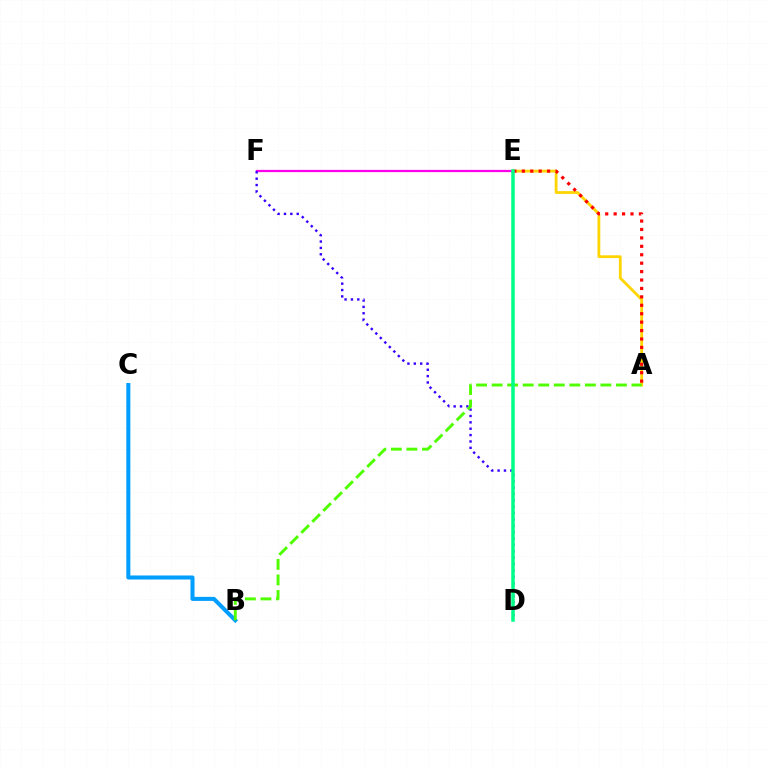{('A', 'E'): [{'color': '#ffd500', 'line_style': 'solid', 'thickness': 2.0}, {'color': '#ff0000', 'line_style': 'dotted', 'thickness': 2.29}], ('E', 'F'): [{'color': '#ff00ed', 'line_style': 'solid', 'thickness': 1.62}], ('D', 'F'): [{'color': '#3700ff', 'line_style': 'dotted', 'thickness': 1.73}], ('B', 'C'): [{'color': '#009eff', 'line_style': 'solid', 'thickness': 2.91}], ('A', 'B'): [{'color': '#4fff00', 'line_style': 'dashed', 'thickness': 2.11}], ('D', 'E'): [{'color': '#00ff86', 'line_style': 'solid', 'thickness': 2.52}]}